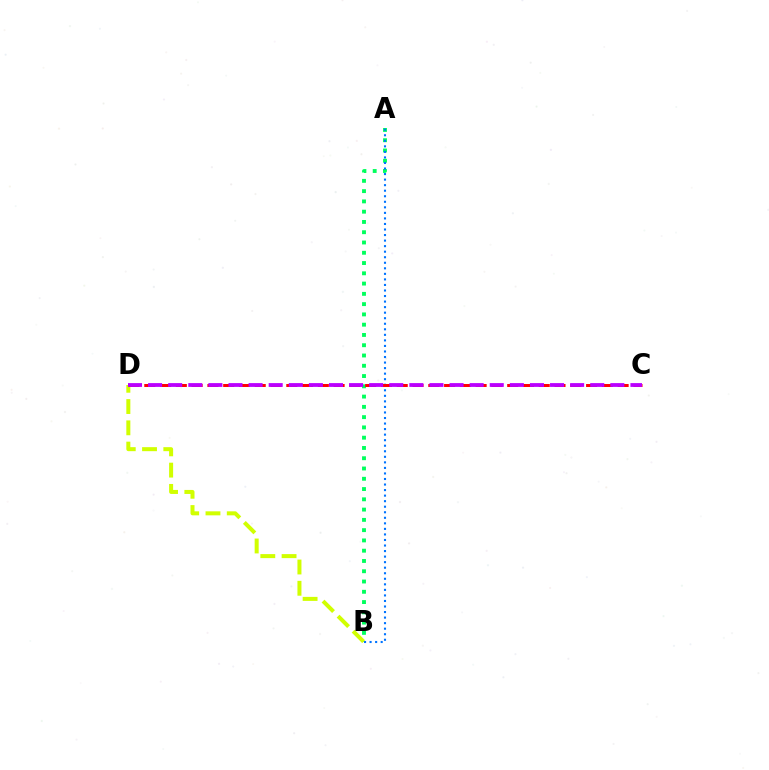{('A', 'B'): [{'color': '#00ff5c', 'line_style': 'dotted', 'thickness': 2.79}, {'color': '#0074ff', 'line_style': 'dotted', 'thickness': 1.51}], ('B', 'D'): [{'color': '#d1ff00', 'line_style': 'dashed', 'thickness': 2.89}], ('C', 'D'): [{'color': '#ff0000', 'line_style': 'dashed', 'thickness': 2.14}, {'color': '#b900ff', 'line_style': 'dashed', 'thickness': 2.73}]}